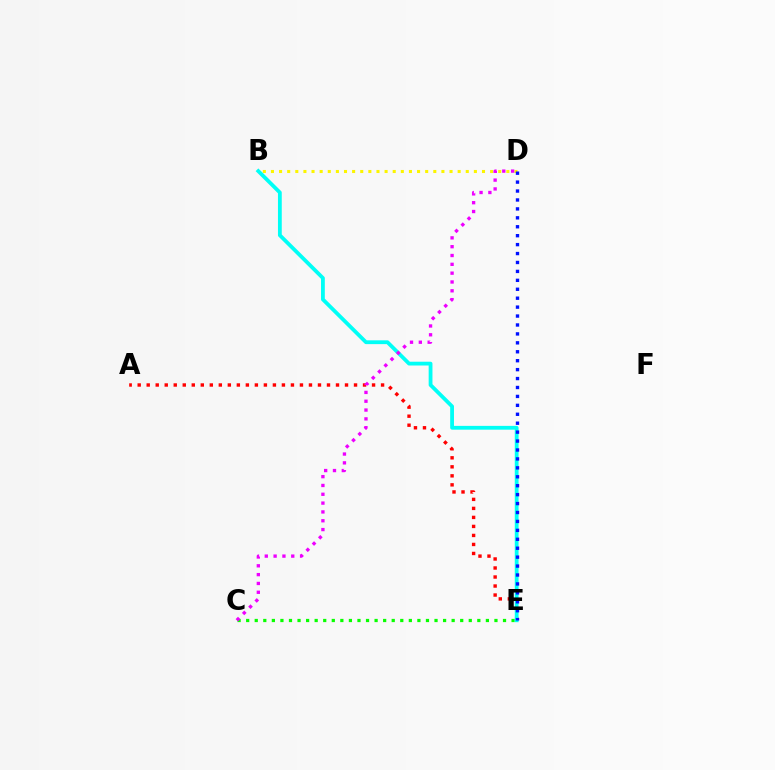{('A', 'E'): [{'color': '#ff0000', 'line_style': 'dotted', 'thickness': 2.45}], ('C', 'E'): [{'color': '#08ff00', 'line_style': 'dotted', 'thickness': 2.33}], ('B', 'D'): [{'color': '#fcf500', 'line_style': 'dotted', 'thickness': 2.21}], ('B', 'E'): [{'color': '#00fff6', 'line_style': 'solid', 'thickness': 2.73}], ('D', 'E'): [{'color': '#0010ff', 'line_style': 'dotted', 'thickness': 2.43}], ('C', 'D'): [{'color': '#ee00ff', 'line_style': 'dotted', 'thickness': 2.4}]}